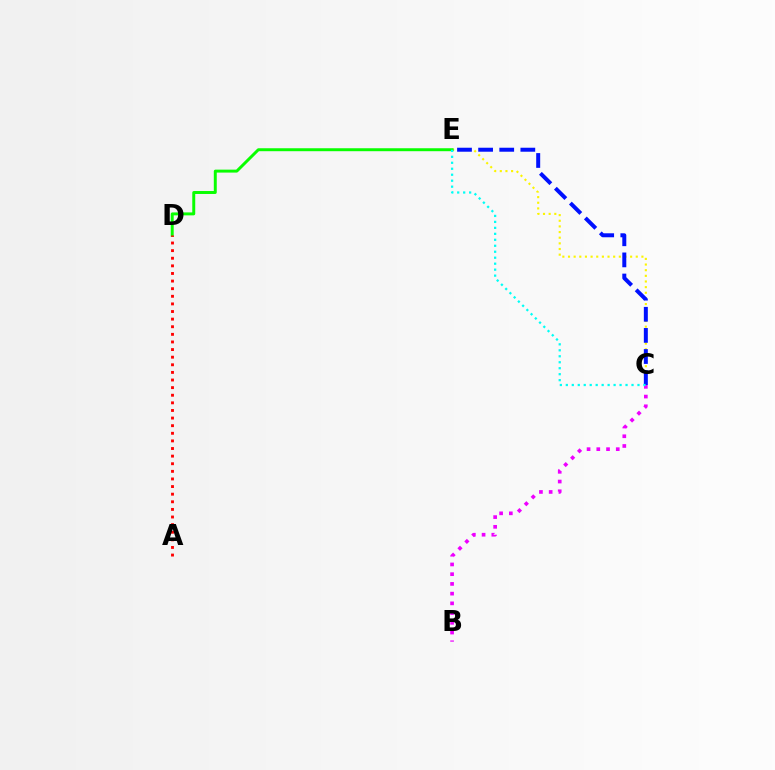{('C', 'E'): [{'color': '#fcf500', 'line_style': 'dotted', 'thickness': 1.53}, {'color': '#0010ff', 'line_style': 'dashed', 'thickness': 2.87}, {'color': '#00fff6', 'line_style': 'dotted', 'thickness': 1.62}], ('D', 'E'): [{'color': '#08ff00', 'line_style': 'solid', 'thickness': 2.13}], ('A', 'D'): [{'color': '#ff0000', 'line_style': 'dotted', 'thickness': 2.07}], ('B', 'C'): [{'color': '#ee00ff', 'line_style': 'dotted', 'thickness': 2.64}]}